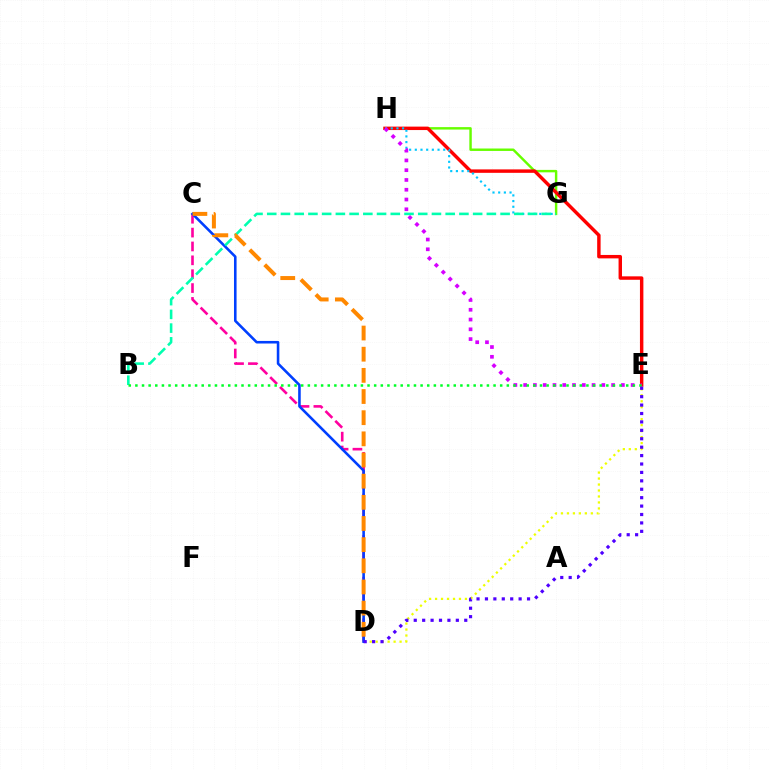{('D', 'E'): [{'color': '#eeff00', 'line_style': 'dotted', 'thickness': 1.62}, {'color': '#4f00ff', 'line_style': 'dotted', 'thickness': 2.29}], ('G', 'H'): [{'color': '#66ff00', 'line_style': 'solid', 'thickness': 1.75}, {'color': '#00c7ff', 'line_style': 'dotted', 'thickness': 1.54}], ('C', 'D'): [{'color': '#ff00a0', 'line_style': 'dashed', 'thickness': 1.88}, {'color': '#003fff', 'line_style': 'solid', 'thickness': 1.86}, {'color': '#ff8800', 'line_style': 'dashed', 'thickness': 2.87}], ('E', 'H'): [{'color': '#ff0000', 'line_style': 'solid', 'thickness': 2.47}, {'color': '#d600ff', 'line_style': 'dotted', 'thickness': 2.66}], ('B', 'G'): [{'color': '#00ffaf', 'line_style': 'dashed', 'thickness': 1.86}], ('B', 'E'): [{'color': '#00ff27', 'line_style': 'dotted', 'thickness': 1.8}]}